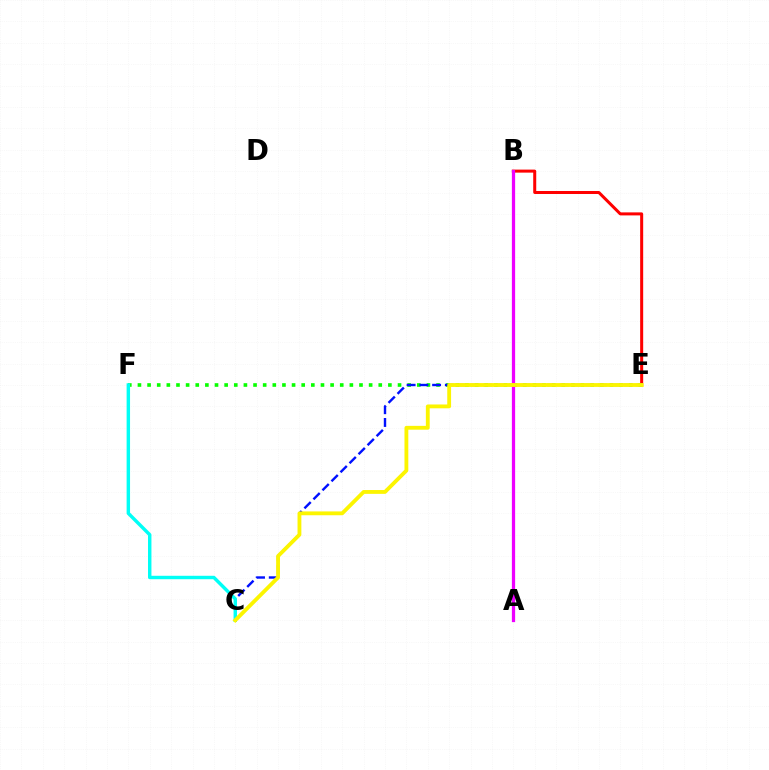{('B', 'E'): [{'color': '#ff0000', 'line_style': 'solid', 'thickness': 2.17}], ('E', 'F'): [{'color': '#08ff00', 'line_style': 'dotted', 'thickness': 2.62}], ('C', 'E'): [{'color': '#0010ff', 'line_style': 'dashed', 'thickness': 1.73}, {'color': '#fcf500', 'line_style': 'solid', 'thickness': 2.76}], ('C', 'F'): [{'color': '#00fff6', 'line_style': 'solid', 'thickness': 2.47}], ('A', 'B'): [{'color': '#ee00ff', 'line_style': 'solid', 'thickness': 2.34}]}